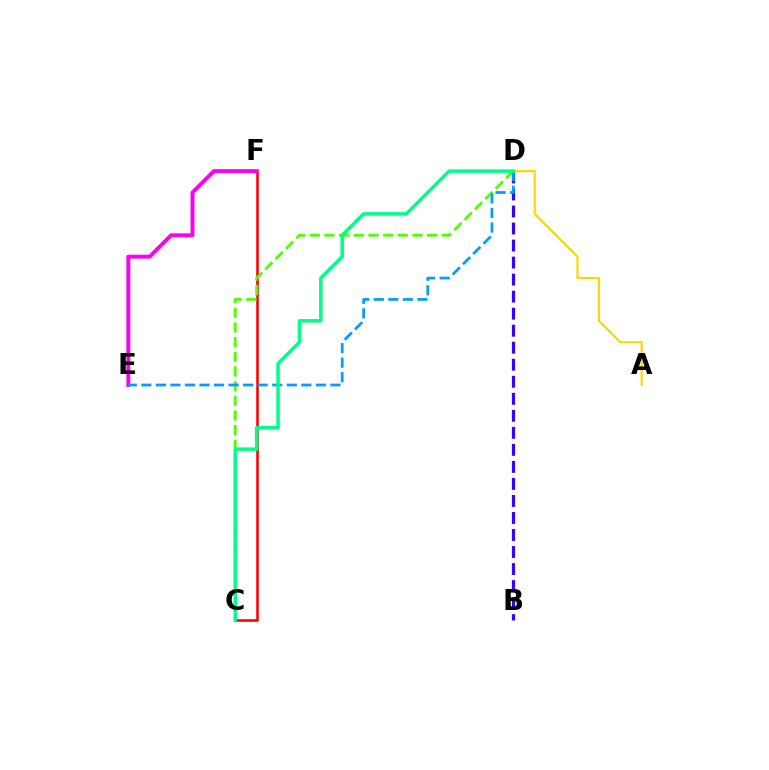{('A', 'D'): [{'color': '#ffd500', 'line_style': 'solid', 'thickness': 1.55}], ('C', 'F'): [{'color': '#ff0000', 'line_style': 'solid', 'thickness': 1.84}], ('E', 'F'): [{'color': '#ff00ed', 'line_style': 'solid', 'thickness': 2.84}], ('C', 'D'): [{'color': '#4fff00', 'line_style': 'dashed', 'thickness': 1.99}, {'color': '#00ff86', 'line_style': 'solid', 'thickness': 2.54}], ('B', 'D'): [{'color': '#3700ff', 'line_style': 'dashed', 'thickness': 2.31}], ('D', 'E'): [{'color': '#009eff', 'line_style': 'dashed', 'thickness': 1.98}]}